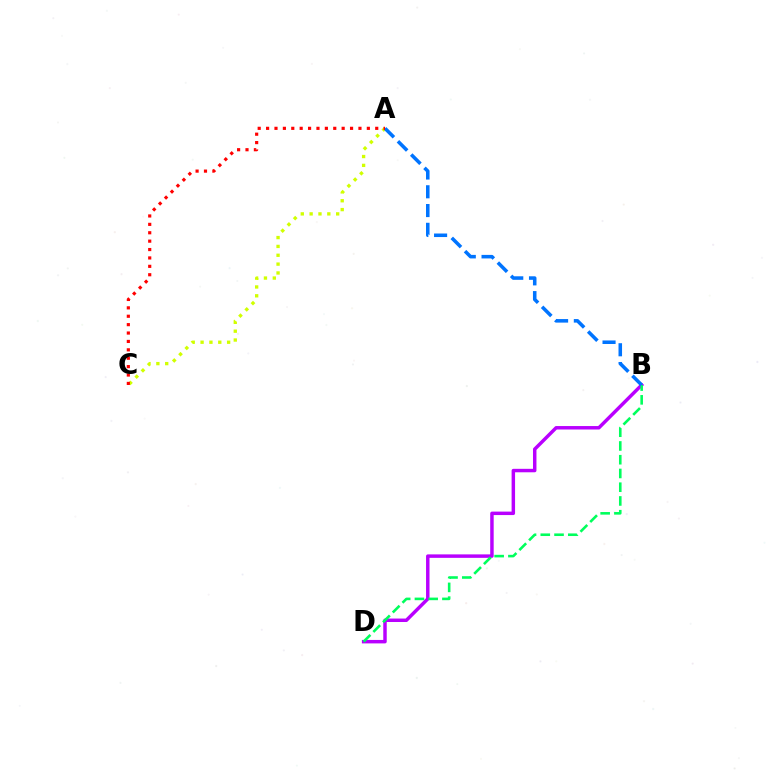{('B', 'D'): [{'color': '#b900ff', 'line_style': 'solid', 'thickness': 2.49}, {'color': '#00ff5c', 'line_style': 'dashed', 'thickness': 1.87}], ('A', 'C'): [{'color': '#d1ff00', 'line_style': 'dotted', 'thickness': 2.4}, {'color': '#ff0000', 'line_style': 'dotted', 'thickness': 2.28}], ('A', 'B'): [{'color': '#0074ff', 'line_style': 'dashed', 'thickness': 2.55}]}